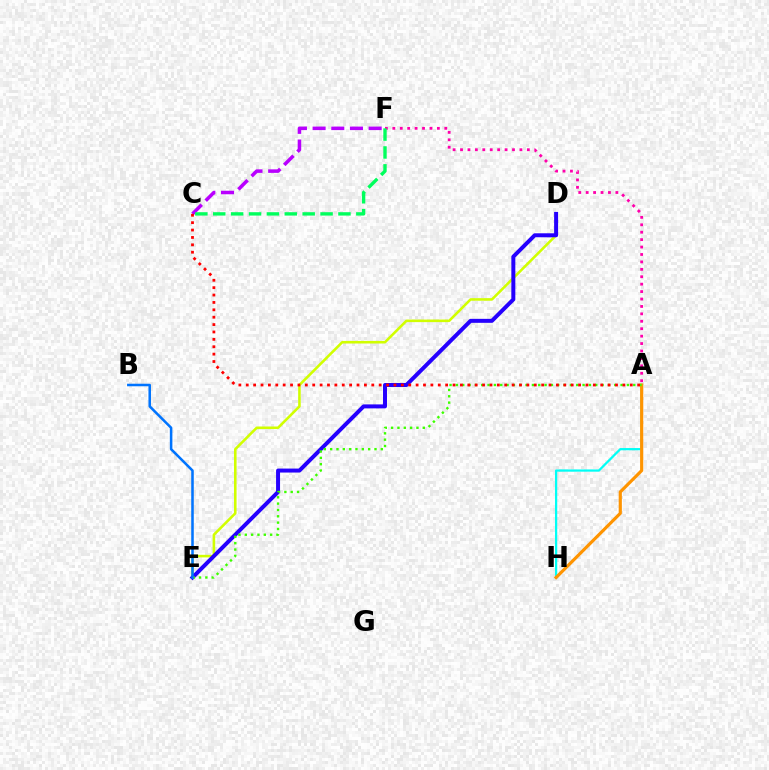{('A', 'H'): [{'color': '#00fff6', 'line_style': 'solid', 'thickness': 1.61}, {'color': '#ff9400', 'line_style': 'solid', 'thickness': 2.28}], ('D', 'E'): [{'color': '#d1ff00', 'line_style': 'solid', 'thickness': 1.85}, {'color': '#2500ff', 'line_style': 'solid', 'thickness': 2.87}], ('A', 'E'): [{'color': '#3dff00', 'line_style': 'dotted', 'thickness': 1.72}], ('C', 'F'): [{'color': '#b900ff', 'line_style': 'dashed', 'thickness': 2.54}, {'color': '#00ff5c', 'line_style': 'dashed', 'thickness': 2.43}], ('A', 'C'): [{'color': '#ff0000', 'line_style': 'dotted', 'thickness': 2.01}], ('B', 'E'): [{'color': '#0074ff', 'line_style': 'solid', 'thickness': 1.83}], ('A', 'F'): [{'color': '#ff00ac', 'line_style': 'dotted', 'thickness': 2.02}]}